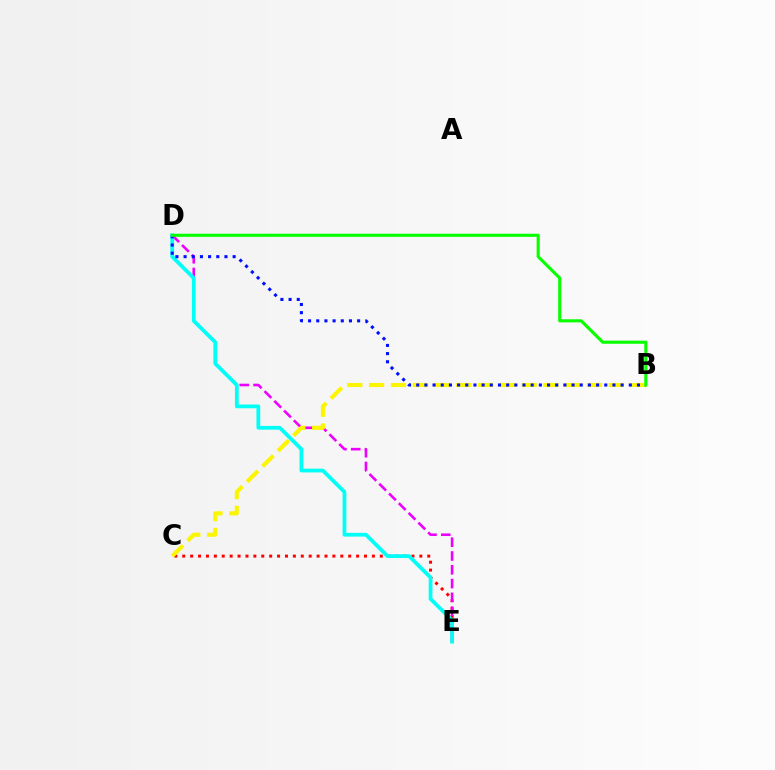{('C', 'E'): [{'color': '#ff0000', 'line_style': 'dotted', 'thickness': 2.15}], ('D', 'E'): [{'color': '#ee00ff', 'line_style': 'dashed', 'thickness': 1.87}, {'color': '#00fff6', 'line_style': 'solid', 'thickness': 2.7}], ('B', 'C'): [{'color': '#fcf500', 'line_style': 'dashed', 'thickness': 2.96}], ('B', 'D'): [{'color': '#0010ff', 'line_style': 'dotted', 'thickness': 2.22}, {'color': '#08ff00', 'line_style': 'solid', 'thickness': 2.24}]}